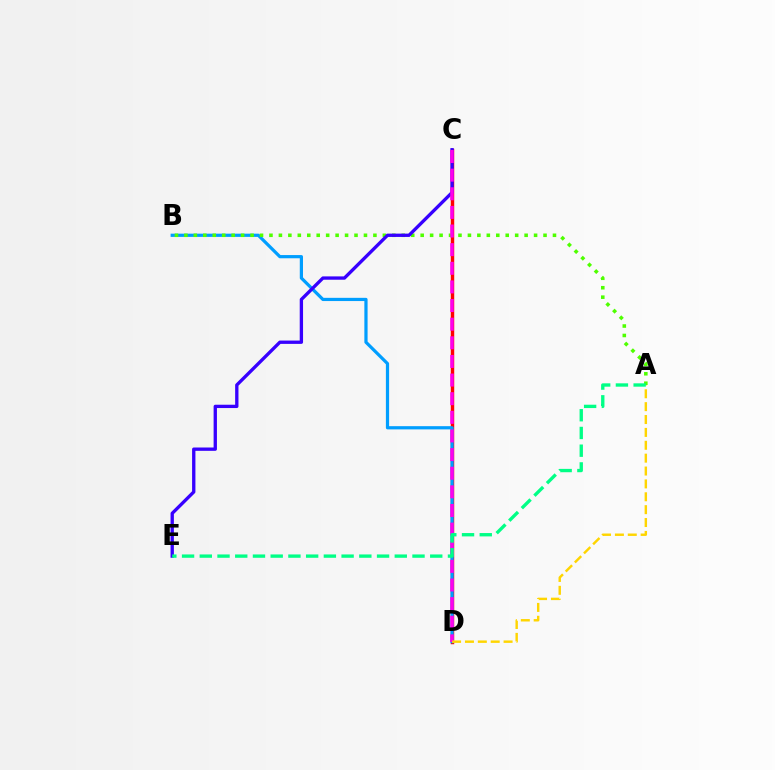{('C', 'D'): [{'color': '#ff0000', 'line_style': 'solid', 'thickness': 2.47}, {'color': '#ff00ed', 'line_style': 'dashed', 'thickness': 2.53}], ('B', 'D'): [{'color': '#009eff', 'line_style': 'solid', 'thickness': 2.32}], ('A', 'B'): [{'color': '#4fff00', 'line_style': 'dotted', 'thickness': 2.57}], ('C', 'E'): [{'color': '#3700ff', 'line_style': 'solid', 'thickness': 2.39}], ('A', 'D'): [{'color': '#ffd500', 'line_style': 'dashed', 'thickness': 1.75}], ('A', 'E'): [{'color': '#00ff86', 'line_style': 'dashed', 'thickness': 2.41}]}